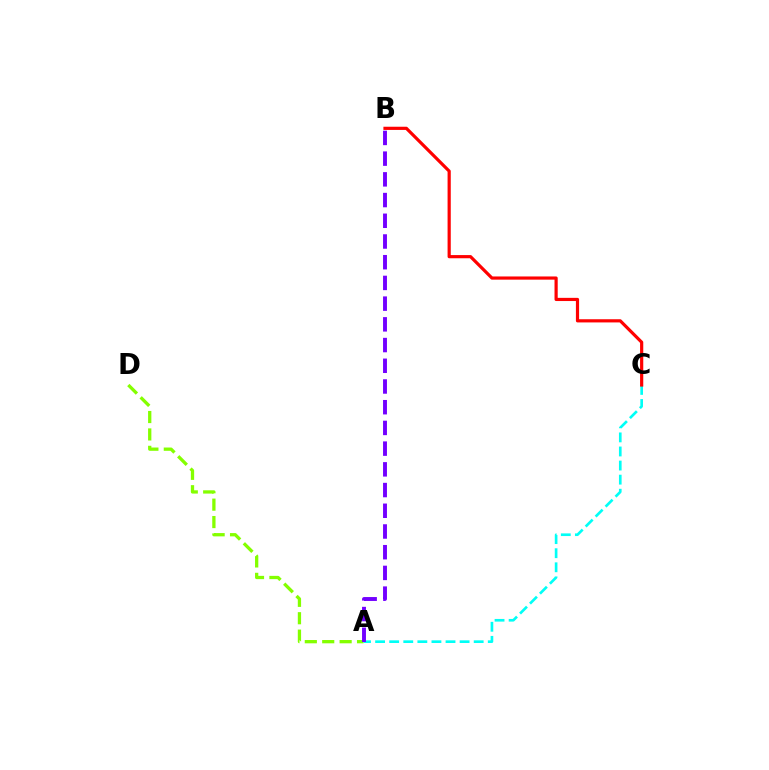{('A', 'D'): [{'color': '#84ff00', 'line_style': 'dashed', 'thickness': 2.36}], ('A', 'C'): [{'color': '#00fff6', 'line_style': 'dashed', 'thickness': 1.91}], ('B', 'C'): [{'color': '#ff0000', 'line_style': 'solid', 'thickness': 2.29}], ('A', 'B'): [{'color': '#7200ff', 'line_style': 'dashed', 'thickness': 2.81}]}